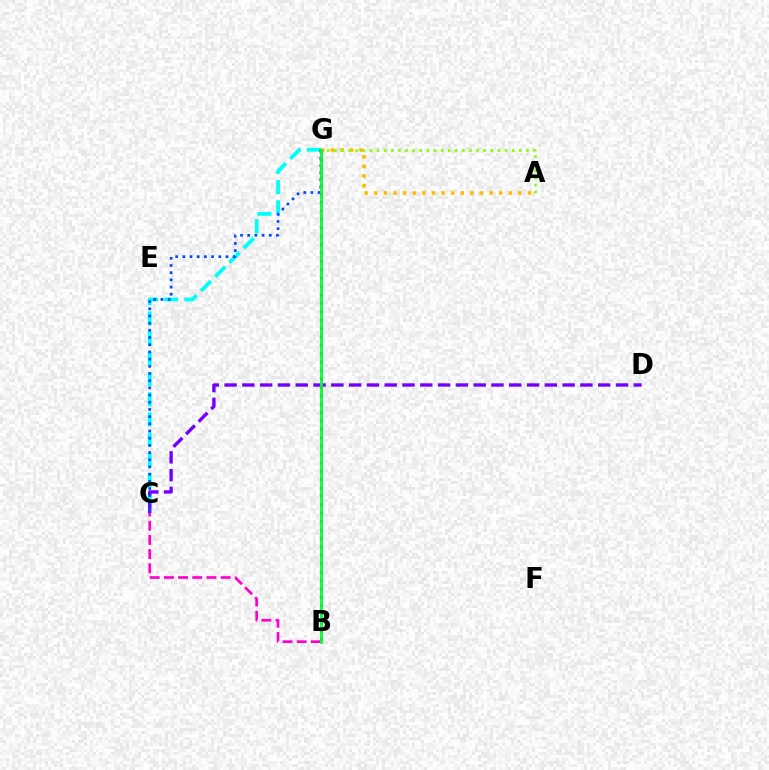{('C', 'G'): [{'color': '#00fff6', 'line_style': 'dashed', 'thickness': 2.74}, {'color': '#004bff', 'line_style': 'dotted', 'thickness': 1.95}], ('A', 'G'): [{'color': '#ffbd00', 'line_style': 'dotted', 'thickness': 2.61}, {'color': '#84ff00', 'line_style': 'dotted', 'thickness': 1.93}], ('B', 'G'): [{'color': '#ff0000', 'line_style': 'dotted', 'thickness': 2.28}, {'color': '#00ff39', 'line_style': 'solid', 'thickness': 1.99}], ('B', 'C'): [{'color': '#ff00cf', 'line_style': 'dashed', 'thickness': 1.93}], ('C', 'D'): [{'color': '#7200ff', 'line_style': 'dashed', 'thickness': 2.42}]}